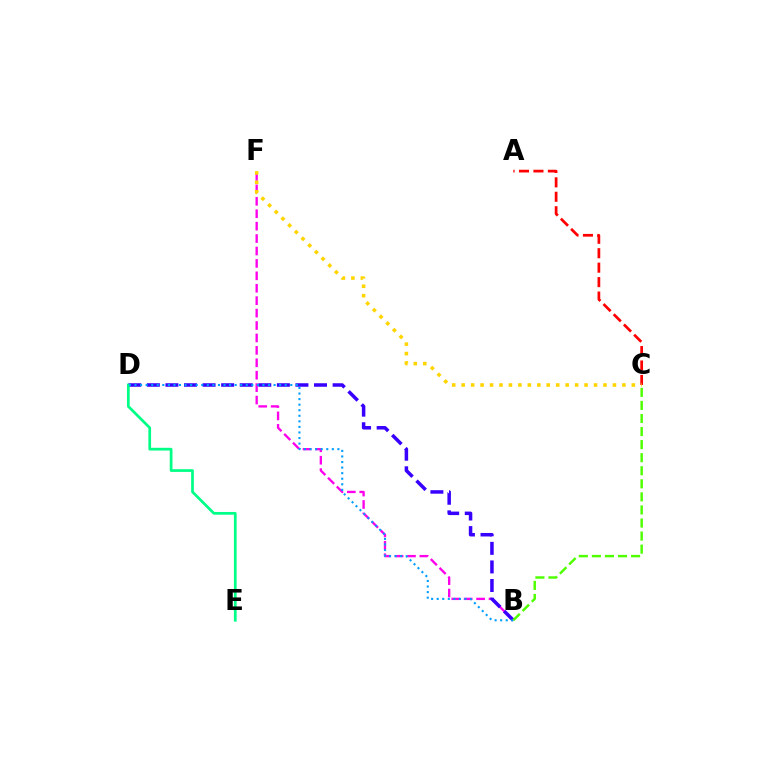{('B', 'F'): [{'color': '#ff00ed', 'line_style': 'dashed', 'thickness': 1.69}], ('A', 'C'): [{'color': '#ff0000', 'line_style': 'dashed', 'thickness': 1.96}], ('B', 'D'): [{'color': '#3700ff', 'line_style': 'dashed', 'thickness': 2.52}, {'color': '#009eff', 'line_style': 'dotted', 'thickness': 1.51}], ('D', 'E'): [{'color': '#00ff86', 'line_style': 'solid', 'thickness': 1.96}], ('C', 'F'): [{'color': '#ffd500', 'line_style': 'dotted', 'thickness': 2.57}], ('B', 'C'): [{'color': '#4fff00', 'line_style': 'dashed', 'thickness': 1.77}]}